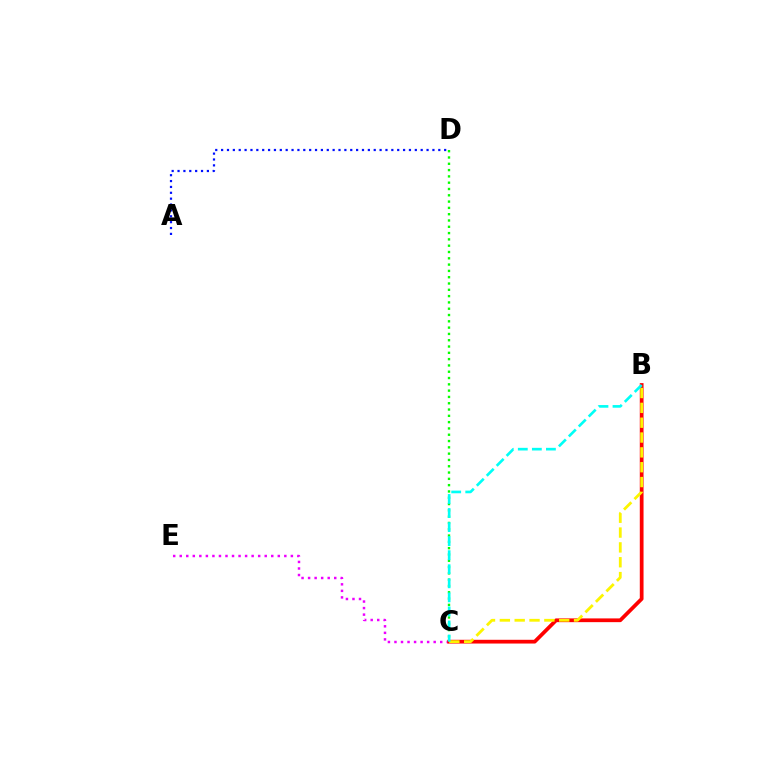{('C', 'D'): [{'color': '#08ff00', 'line_style': 'dotted', 'thickness': 1.71}], ('C', 'E'): [{'color': '#ee00ff', 'line_style': 'dotted', 'thickness': 1.78}], ('B', 'C'): [{'color': '#ff0000', 'line_style': 'solid', 'thickness': 2.7}, {'color': '#fcf500', 'line_style': 'dashed', 'thickness': 2.02}, {'color': '#00fff6', 'line_style': 'dashed', 'thickness': 1.91}], ('A', 'D'): [{'color': '#0010ff', 'line_style': 'dotted', 'thickness': 1.59}]}